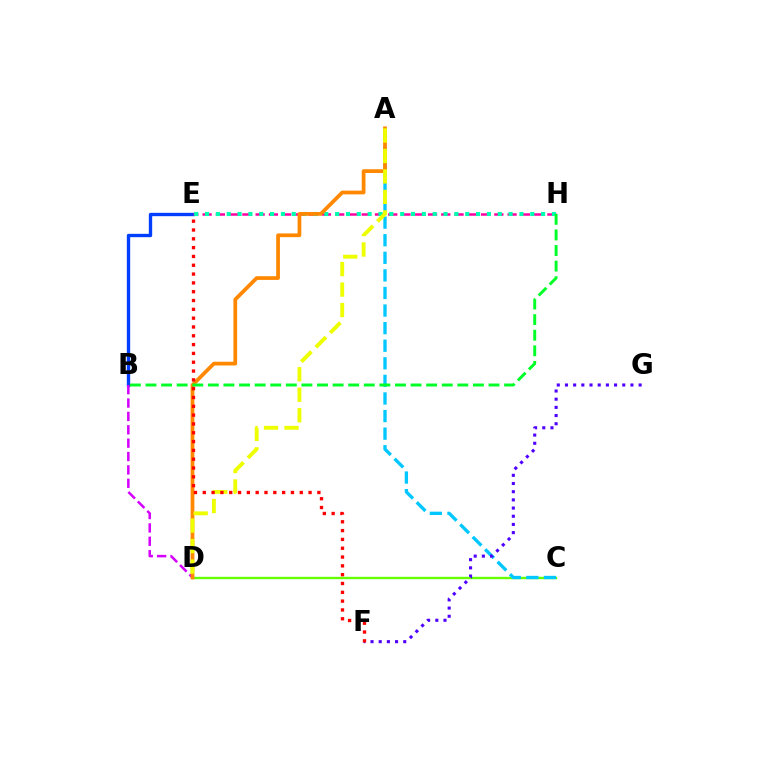{('C', 'D'): [{'color': '#66ff00', 'line_style': 'solid', 'thickness': 1.71}], ('B', 'E'): [{'color': '#003fff', 'line_style': 'solid', 'thickness': 2.41}], ('E', 'H'): [{'color': '#ff00a0', 'line_style': 'dashed', 'thickness': 1.8}, {'color': '#00ffaf', 'line_style': 'dotted', 'thickness': 2.95}], ('A', 'C'): [{'color': '#00c7ff', 'line_style': 'dashed', 'thickness': 2.39}], ('B', 'D'): [{'color': '#d600ff', 'line_style': 'dashed', 'thickness': 1.82}], ('A', 'D'): [{'color': '#ff8800', 'line_style': 'solid', 'thickness': 2.7}, {'color': '#eeff00', 'line_style': 'dashed', 'thickness': 2.78}], ('F', 'G'): [{'color': '#4f00ff', 'line_style': 'dotted', 'thickness': 2.22}], ('E', 'F'): [{'color': '#ff0000', 'line_style': 'dotted', 'thickness': 2.4}], ('B', 'H'): [{'color': '#00ff27', 'line_style': 'dashed', 'thickness': 2.12}]}